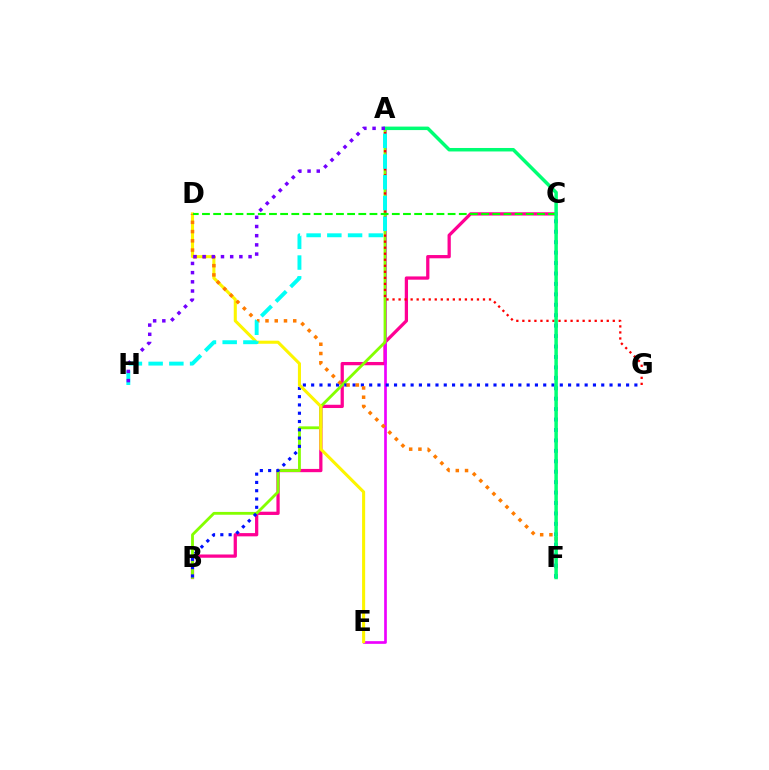{('B', 'C'): [{'color': '#ff0094', 'line_style': 'solid', 'thickness': 2.35}], ('A', 'E'): [{'color': '#ee00ff', 'line_style': 'solid', 'thickness': 1.93}], ('A', 'B'): [{'color': '#84ff00', 'line_style': 'solid', 'thickness': 2.04}], ('A', 'G'): [{'color': '#ff0000', 'line_style': 'dotted', 'thickness': 1.64}], ('B', 'G'): [{'color': '#0010ff', 'line_style': 'dotted', 'thickness': 2.25}], ('D', 'E'): [{'color': '#fcf500', 'line_style': 'solid', 'thickness': 2.21}], ('D', 'F'): [{'color': '#ff7c00', 'line_style': 'dotted', 'thickness': 2.51}], ('C', 'F'): [{'color': '#008cff', 'line_style': 'dotted', 'thickness': 2.83}], ('A', 'H'): [{'color': '#00fff6', 'line_style': 'dashed', 'thickness': 2.82}, {'color': '#7200ff', 'line_style': 'dotted', 'thickness': 2.5}], ('C', 'D'): [{'color': '#08ff00', 'line_style': 'dashed', 'thickness': 1.52}], ('A', 'F'): [{'color': '#00ff74', 'line_style': 'solid', 'thickness': 2.51}]}